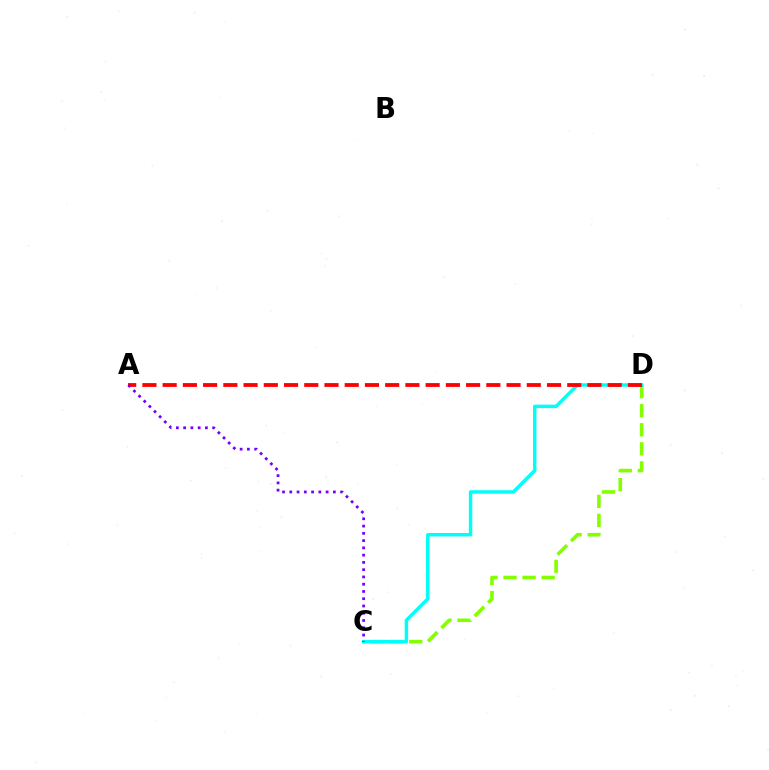{('C', 'D'): [{'color': '#84ff00', 'line_style': 'dashed', 'thickness': 2.59}, {'color': '#00fff6', 'line_style': 'solid', 'thickness': 2.49}], ('A', 'D'): [{'color': '#ff0000', 'line_style': 'dashed', 'thickness': 2.75}], ('A', 'C'): [{'color': '#7200ff', 'line_style': 'dotted', 'thickness': 1.97}]}